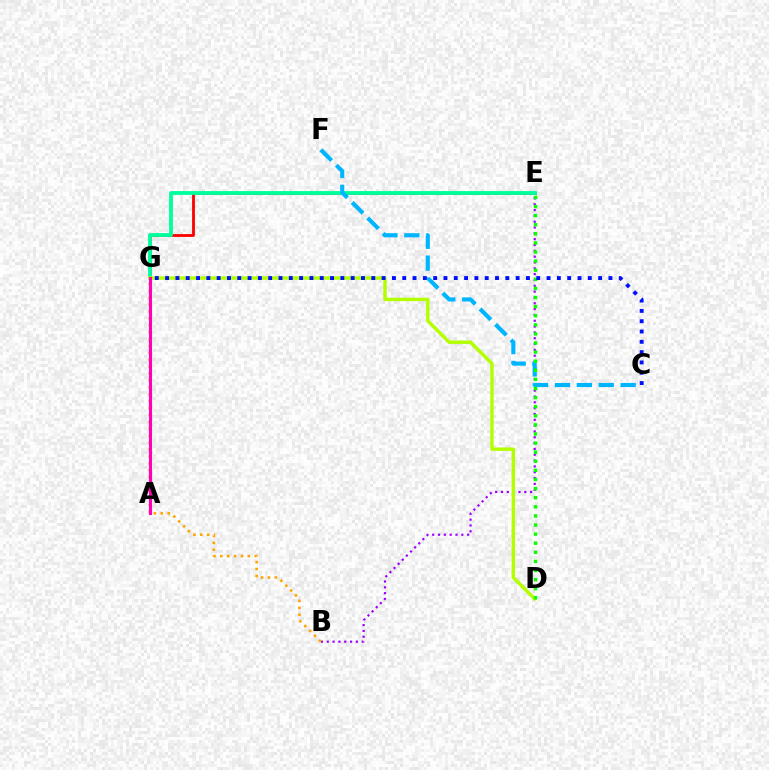{('B', 'E'): [{'color': '#9b00ff', 'line_style': 'dotted', 'thickness': 1.58}], ('E', 'G'): [{'color': '#ff0000', 'line_style': 'solid', 'thickness': 2.03}, {'color': '#00ff9d', 'line_style': 'solid', 'thickness': 2.76}], ('C', 'F'): [{'color': '#00b5ff', 'line_style': 'dashed', 'thickness': 2.97}], ('D', 'G'): [{'color': '#b3ff00', 'line_style': 'solid', 'thickness': 2.47}], ('B', 'G'): [{'color': '#ffa500', 'line_style': 'dotted', 'thickness': 1.88}], ('A', 'G'): [{'color': '#ff00bd', 'line_style': 'solid', 'thickness': 2.23}], ('D', 'E'): [{'color': '#08ff00', 'line_style': 'dotted', 'thickness': 2.47}], ('C', 'G'): [{'color': '#0010ff', 'line_style': 'dotted', 'thickness': 2.8}]}